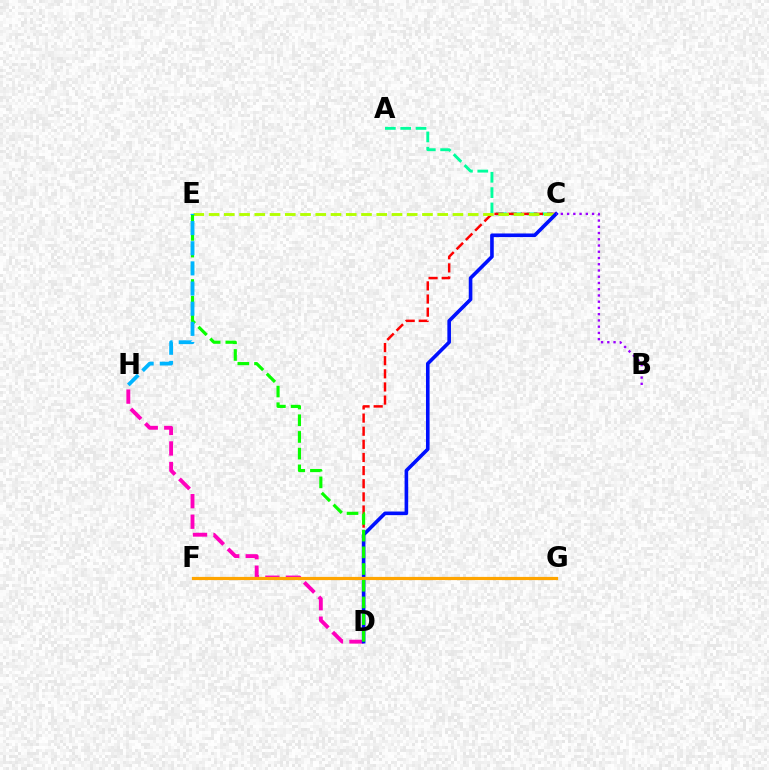{('A', 'C'): [{'color': '#00ff9d', 'line_style': 'dashed', 'thickness': 2.08}], ('D', 'H'): [{'color': '#ff00bd', 'line_style': 'dashed', 'thickness': 2.79}], ('C', 'D'): [{'color': '#ff0000', 'line_style': 'dashed', 'thickness': 1.78}, {'color': '#0010ff', 'line_style': 'solid', 'thickness': 2.6}], ('C', 'E'): [{'color': '#b3ff00', 'line_style': 'dashed', 'thickness': 2.07}], ('F', 'G'): [{'color': '#ffa500', 'line_style': 'solid', 'thickness': 2.3}], ('D', 'E'): [{'color': '#08ff00', 'line_style': 'dashed', 'thickness': 2.27}], ('E', 'H'): [{'color': '#00b5ff', 'line_style': 'dashed', 'thickness': 2.74}], ('B', 'C'): [{'color': '#9b00ff', 'line_style': 'dotted', 'thickness': 1.7}]}